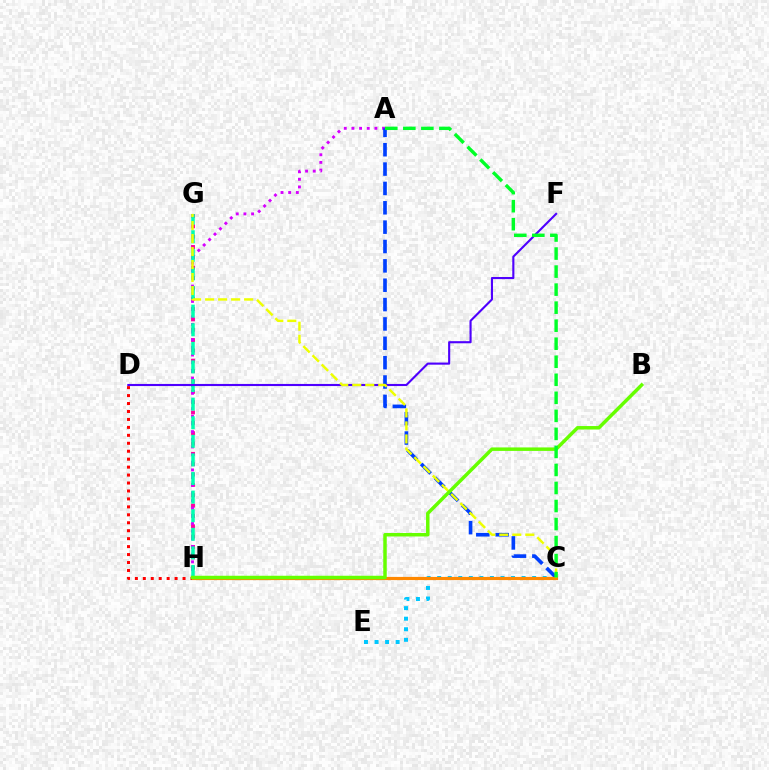{('C', 'E'): [{'color': '#00c7ff', 'line_style': 'dotted', 'thickness': 2.87}], ('G', 'H'): [{'color': '#ff00a0', 'line_style': 'dotted', 'thickness': 2.81}, {'color': '#00ffaf', 'line_style': 'dashed', 'thickness': 2.53}], ('A', 'H'): [{'color': '#d600ff', 'line_style': 'dotted', 'thickness': 2.08}], ('A', 'C'): [{'color': '#003fff', 'line_style': 'dashed', 'thickness': 2.63}, {'color': '#00ff27', 'line_style': 'dashed', 'thickness': 2.45}], ('D', 'H'): [{'color': '#ff0000', 'line_style': 'dotted', 'thickness': 2.16}], ('D', 'F'): [{'color': '#4f00ff', 'line_style': 'solid', 'thickness': 1.52}], ('C', 'H'): [{'color': '#ff8800', 'line_style': 'solid', 'thickness': 2.3}], ('C', 'G'): [{'color': '#eeff00', 'line_style': 'dashed', 'thickness': 1.77}], ('B', 'H'): [{'color': '#66ff00', 'line_style': 'solid', 'thickness': 2.51}]}